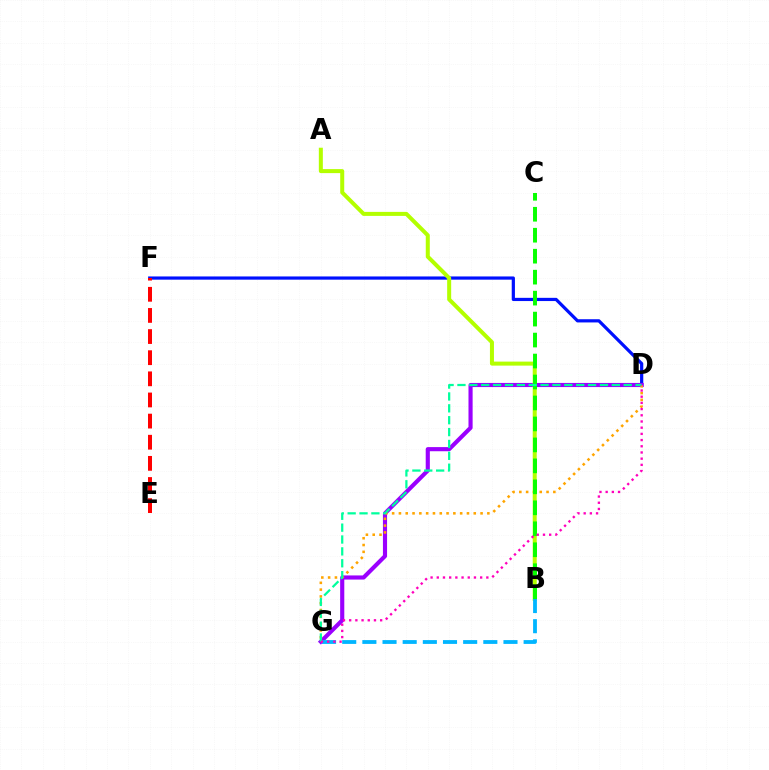{('D', 'F'): [{'color': '#0010ff', 'line_style': 'solid', 'thickness': 2.31}], ('D', 'G'): [{'color': '#9b00ff', 'line_style': 'solid', 'thickness': 2.98}, {'color': '#ffa500', 'line_style': 'dotted', 'thickness': 1.85}, {'color': '#00ff9d', 'line_style': 'dashed', 'thickness': 1.61}, {'color': '#ff00bd', 'line_style': 'dotted', 'thickness': 1.68}], ('A', 'B'): [{'color': '#b3ff00', 'line_style': 'solid', 'thickness': 2.89}], ('E', 'F'): [{'color': '#ff0000', 'line_style': 'dashed', 'thickness': 2.87}], ('B', 'G'): [{'color': '#00b5ff', 'line_style': 'dashed', 'thickness': 2.74}], ('B', 'C'): [{'color': '#08ff00', 'line_style': 'dashed', 'thickness': 2.85}]}